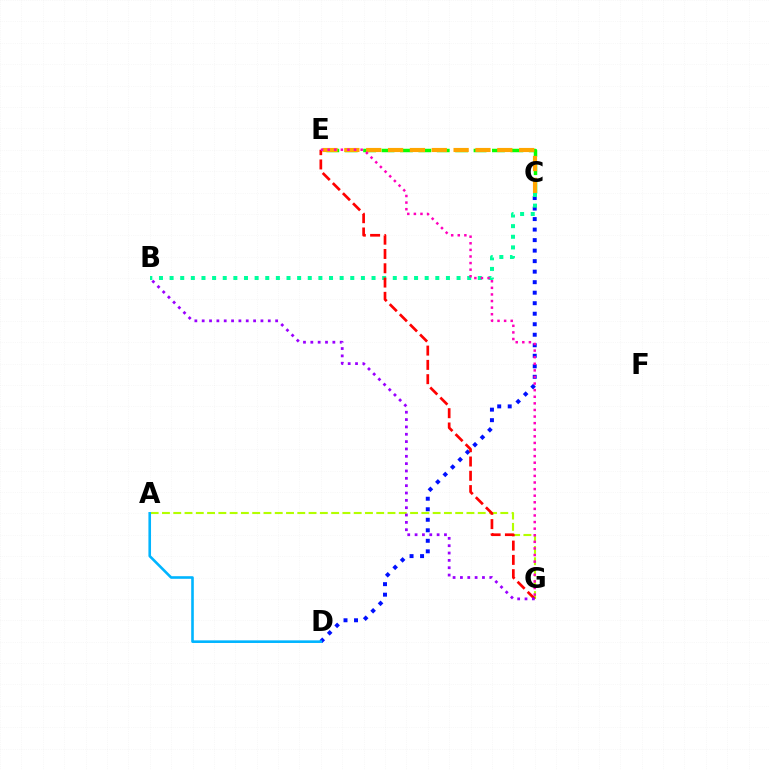{('A', 'G'): [{'color': '#b3ff00', 'line_style': 'dashed', 'thickness': 1.53}], ('C', 'D'): [{'color': '#0010ff', 'line_style': 'dotted', 'thickness': 2.86}], ('A', 'D'): [{'color': '#00b5ff', 'line_style': 'solid', 'thickness': 1.88}], ('C', 'E'): [{'color': '#08ff00', 'line_style': 'dashed', 'thickness': 2.5}, {'color': '#ffa500', 'line_style': 'dashed', 'thickness': 2.97}], ('B', 'C'): [{'color': '#00ff9d', 'line_style': 'dotted', 'thickness': 2.89}], ('E', 'G'): [{'color': '#ff0000', 'line_style': 'dashed', 'thickness': 1.94}, {'color': '#ff00bd', 'line_style': 'dotted', 'thickness': 1.79}], ('B', 'G'): [{'color': '#9b00ff', 'line_style': 'dotted', 'thickness': 2.0}]}